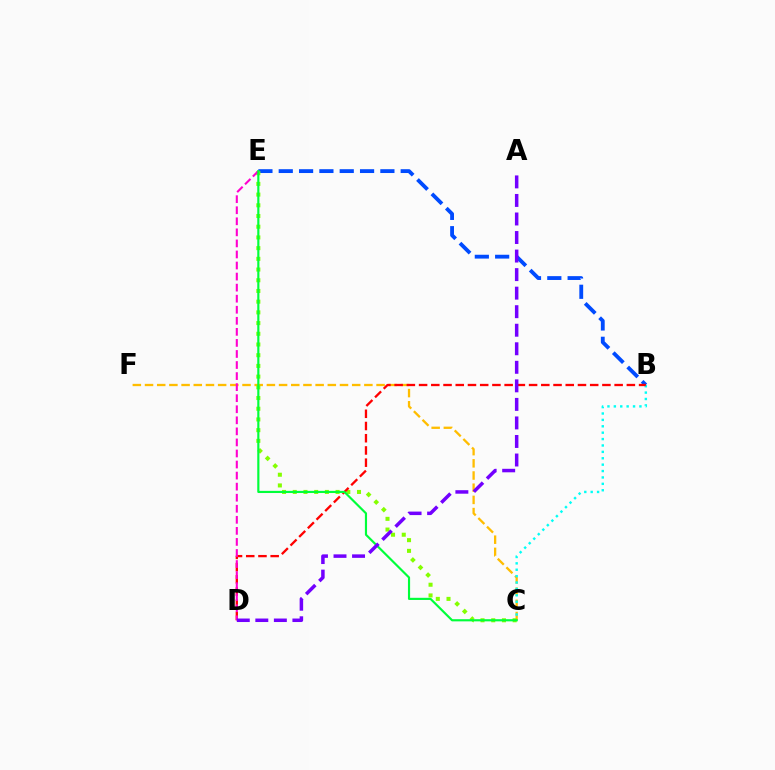{('C', 'F'): [{'color': '#ffbd00', 'line_style': 'dashed', 'thickness': 1.66}], ('B', 'E'): [{'color': '#004bff', 'line_style': 'dashed', 'thickness': 2.76}], ('B', 'C'): [{'color': '#00fff6', 'line_style': 'dotted', 'thickness': 1.74}], ('C', 'E'): [{'color': '#84ff00', 'line_style': 'dotted', 'thickness': 2.91}, {'color': '#00ff39', 'line_style': 'solid', 'thickness': 1.55}], ('B', 'D'): [{'color': '#ff0000', 'line_style': 'dashed', 'thickness': 1.66}], ('D', 'E'): [{'color': '#ff00cf', 'line_style': 'dashed', 'thickness': 1.5}], ('A', 'D'): [{'color': '#7200ff', 'line_style': 'dashed', 'thickness': 2.52}]}